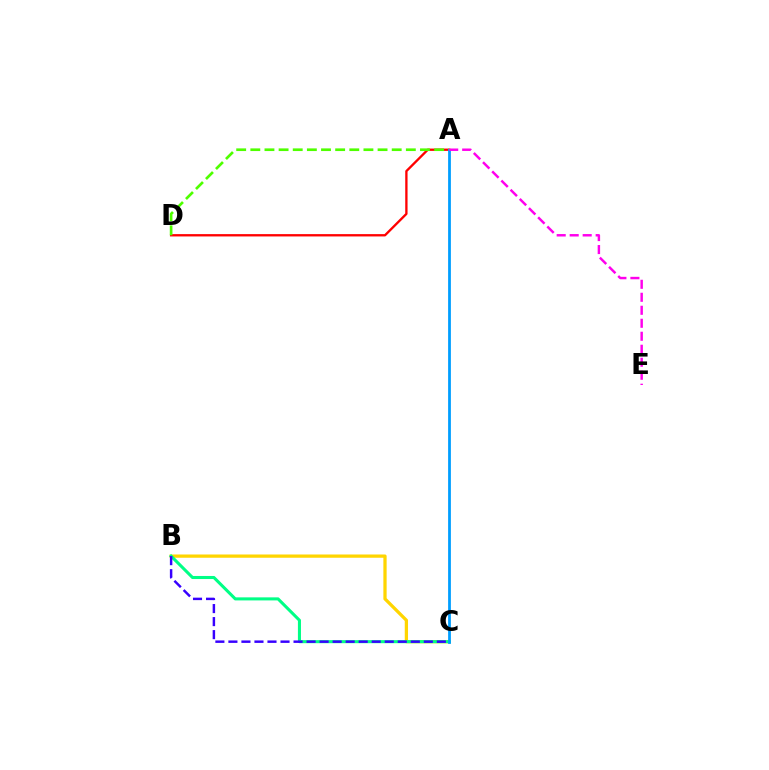{('A', 'D'): [{'color': '#ff0000', 'line_style': 'solid', 'thickness': 1.67}, {'color': '#4fff00', 'line_style': 'dashed', 'thickness': 1.92}], ('B', 'C'): [{'color': '#ffd500', 'line_style': 'solid', 'thickness': 2.35}, {'color': '#00ff86', 'line_style': 'solid', 'thickness': 2.2}, {'color': '#3700ff', 'line_style': 'dashed', 'thickness': 1.77}], ('A', 'C'): [{'color': '#009eff', 'line_style': 'solid', 'thickness': 2.0}], ('A', 'E'): [{'color': '#ff00ed', 'line_style': 'dashed', 'thickness': 1.77}]}